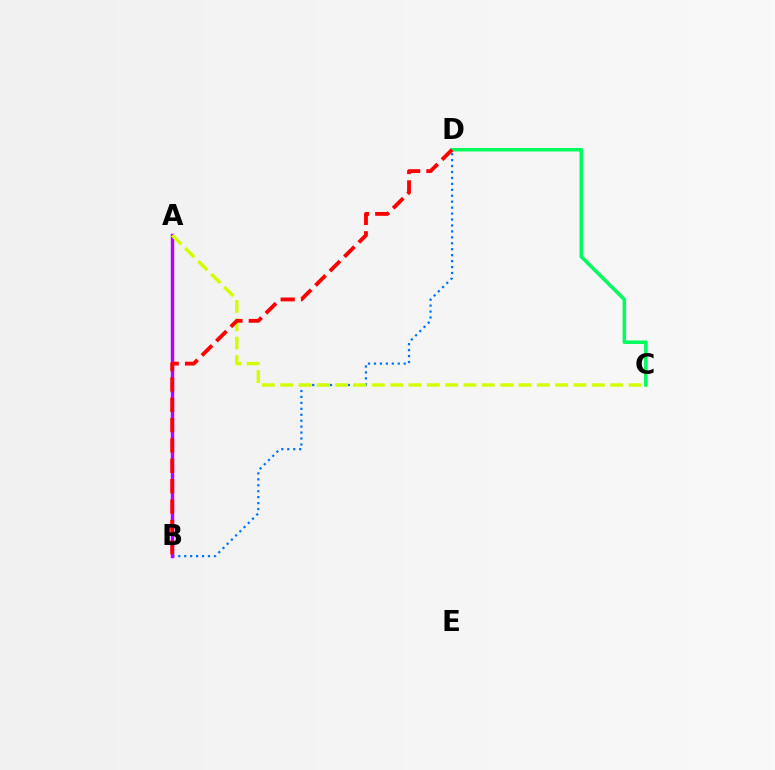{('B', 'D'): [{'color': '#0074ff', 'line_style': 'dotted', 'thickness': 1.61}, {'color': '#ff0000', 'line_style': 'dashed', 'thickness': 2.76}], ('C', 'D'): [{'color': '#00ff5c', 'line_style': 'solid', 'thickness': 2.52}], ('A', 'B'): [{'color': '#b900ff', 'line_style': 'solid', 'thickness': 2.46}], ('A', 'C'): [{'color': '#d1ff00', 'line_style': 'dashed', 'thickness': 2.49}]}